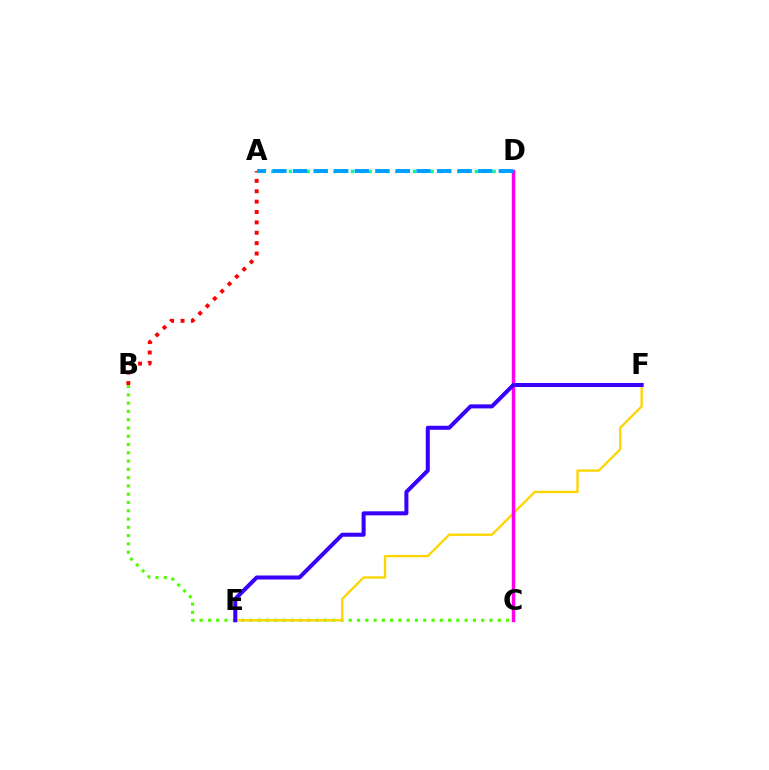{('A', 'D'): [{'color': '#00ff86', 'line_style': 'dotted', 'thickness': 2.41}, {'color': '#009eff', 'line_style': 'dashed', 'thickness': 2.8}], ('A', 'B'): [{'color': '#ff0000', 'line_style': 'dotted', 'thickness': 2.82}], ('B', 'C'): [{'color': '#4fff00', 'line_style': 'dotted', 'thickness': 2.25}], ('E', 'F'): [{'color': '#ffd500', 'line_style': 'solid', 'thickness': 1.68}, {'color': '#3700ff', 'line_style': 'solid', 'thickness': 2.9}], ('C', 'D'): [{'color': '#ff00ed', 'line_style': 'solid', 'thickness': 2.48}]}